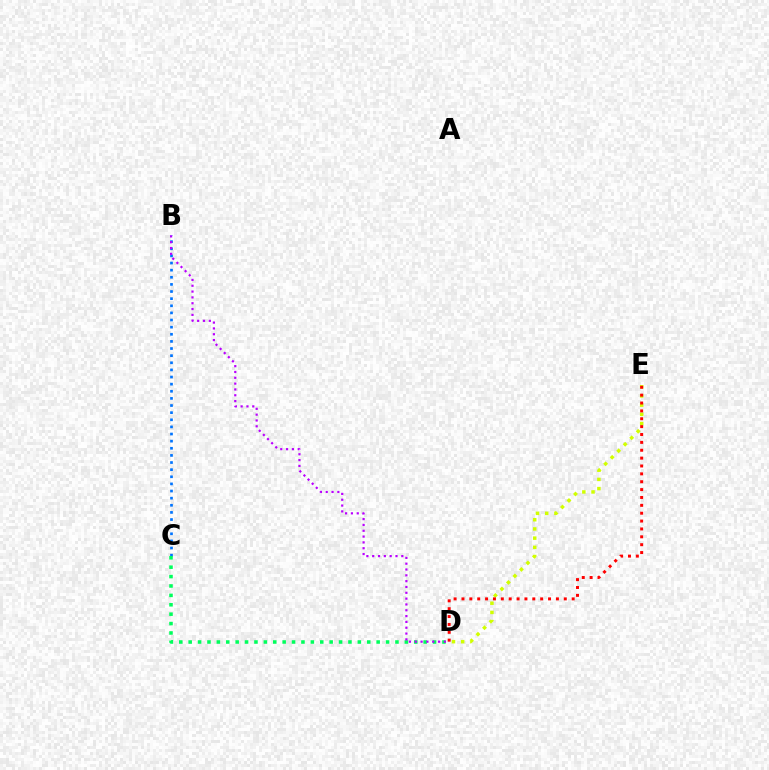{('D', 'E'): [{'color': '#d1ff00', 'line_style': 'dotted', 'thickness': 2.5}, {'color': '#ff0000', 'line_style': 'dotted', 'thickness': 2.14}], ('B', 'C'): [{'color': '#0074ff', 'line_style': 'dotted', 'thickness': 1.94}], ('C', 'D'): [{'color': '#00ff5c', 'line_style': 'dotted', 'thickness': 2.55}], ('B', 'D'): [{'color': '#b900ff', 'line_style': 'dotted', 'thickness': 1.58}]}